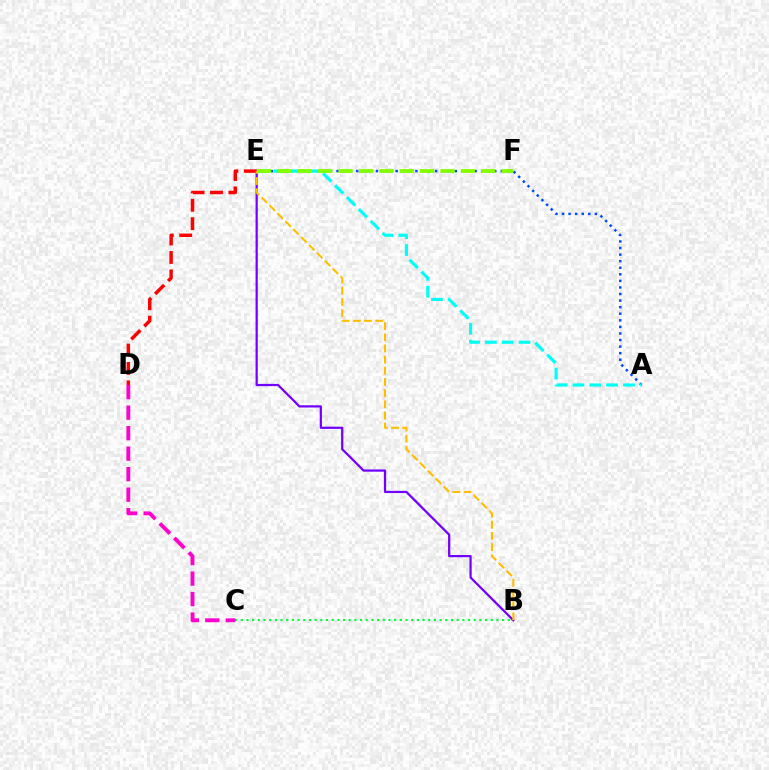{('B', 'E'): [{'color': '#7200ff', 'line_style': 'solid', 'thickness': 1.61}, {'color': '#ffbd00', 'line_style': 'dashed', 'thickness': 1.52}], ('A', 'E'): [{'color': '#004bff', 'line_style': 'dotted', 'thickness': 1.79}, {'color': '#00fff6', 'line_style': 'dashed', 'thickness': 2.29}], ('E', 'F'): [{'color': '#84ff00', 'line_style': 'dashed', 'thickness': 2.77}], ('B', 'C'): [{'color': '#00ff39', 'line_style': 'dotted', 'thickness': 1.54}], ('D', 'E'): [{'color': '#ff0000', 'line_style': 'dashed', 'thickness': 2.5}], ('C', 'D'): [{'color': '#ff00cf', 'line_style': 'dashed', 'thickness': 2.79}]}